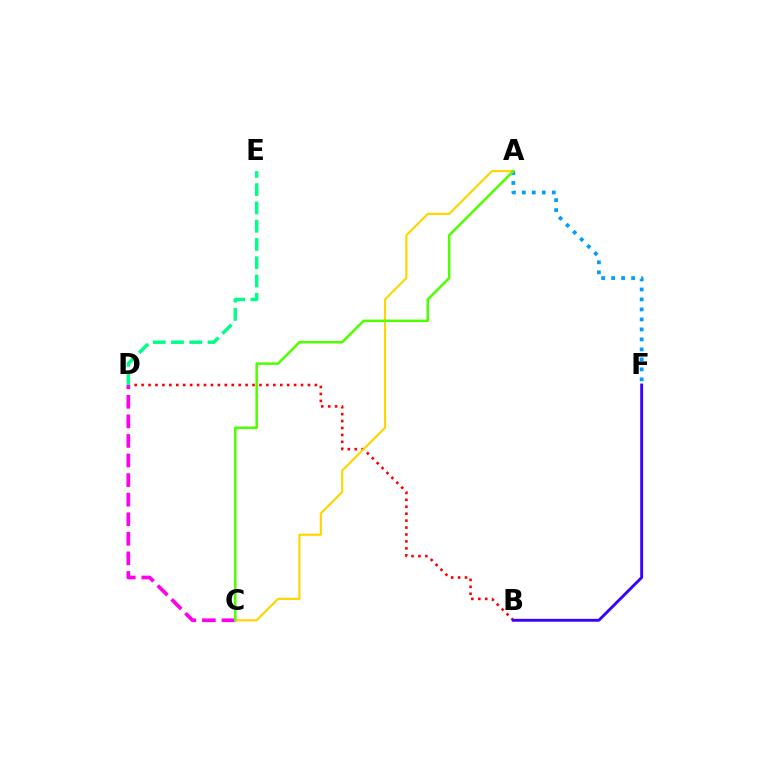{('B', 'D'): [{'color': '#ff0000', 'line_style': 'dotted', 'thickness': 1.88}], ('C', 'D'): [{'color': '#ff00ed', 'line_style': 'dashed', 'thickness': 2.66}], ('D', 'E'): [{'color': '#00ff86', 'line_style': 'dashed', 'thickness': 2.48}], ('A', 'C'): [{'color': '#ffd500', 'line_style': 'solid', 'thickness': 1.54}, {'color': '#4fff00', 'line_style': 'solid', 'thickness': 1.82}], ('A', 'F'): [{'color': '#009eff', 'line_style': 'dotted', 'thickness': 2.71}], ('B', 'F'): [{'color': '#3700ff', 'line_style': 'solid', 'thickness': 2.07}]}